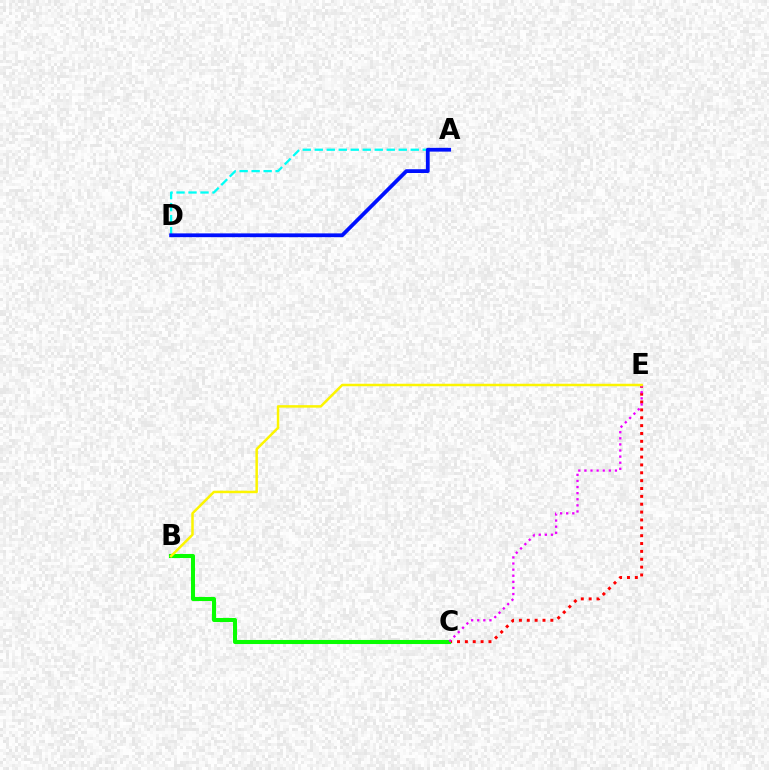{('C', 'E'): [{'color': '#ff0000', 'line_style': 'dotted', 'thickness': 2.14}, {'color': '#ee00ff', 'line_style': 'dotted', 'thickness': 1.66}], ('A', 'D'): [{'color': '#00fff6', 'line_style': 'dashed', 'thickness': 1.63}, {'color': '#0010ff', 'line_style': 'solid', 'thickness': 2.73}], ('B', 'C'): [{'color': '#08ff00', 'line_style': 'solid', 'thickness': 2.93}], ('B', 'E'): [{'color': '#fcf500', 'line_style': 'solid', 'thickness': 1.8}]}